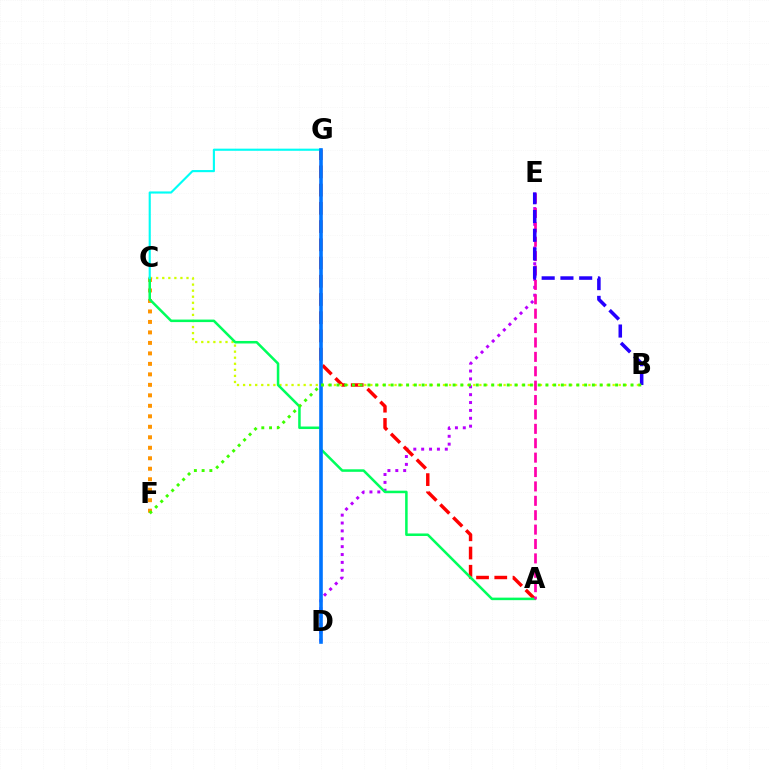{('D', 'E'): [{'color': '#b900ff', 'line_style': 'dotted', 'thickness': 2.14}], ('A', 'G'): [{'color': '#ff0000', 'line_style': 'dashed', 'thickness': 2.48}], ('B', 'C'): [{'color': '#d1ff00', 'line_style': 'dotted', 'thickness': 1.65}], ('C', 'F'): [{'color': '#ff9400', 'line_style': 'dotted', 'thickness': 2.85}], ('A', 'C'): [{'color': '#00ff5c', 'line_style': 'solid', 'thickness': 1.82}], ('C', 'G'): [{'color': '#00fff6', 'line_style': 'solid', 'thickness': 1.53}], ('A', 'E'): [{'color': '#ff00ac', 'line_style': 'dashed', 'thickness': 1.96}], ('D', 'G'): [{'color': '#0074ff', 'line_style': 'solid', 'thickness': 2.6}], ('B', 'E'): [{'color': '#2500ff', 'line_style': 'dashed', 'thickness': 2.55}], ('B', 'F'): [{'color': '#3dff00', 'line_style': 'dotted', 'thickness': 2.1}]}